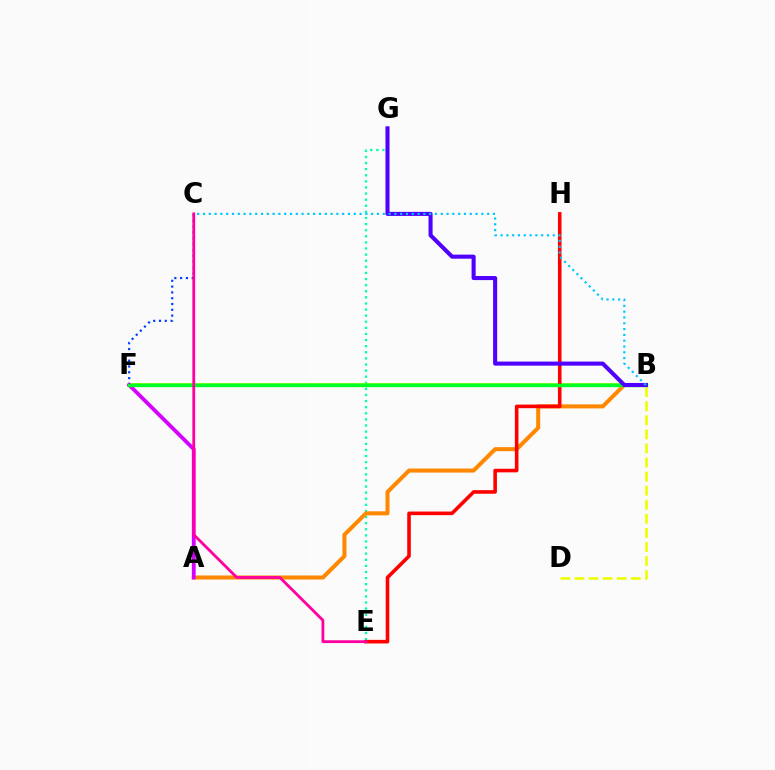{('E', 'G'): [{'color': '#00ffaf', 'line_style': 'dotted', 'thickness': 1.66}], ('B', 'F'): [{'color': '#66ff00', 'line_style': 'solid', 'thickness': 2.7}, {'color': '#00ff27', 'line_style': 'solid', 'thickness': 2.41}], ('A', 'B'): [{'color': '#ff8800', 'line_style': 'solid', 'thickness': 2.91}], ('E', 'H'): [{'color': '#ff0000', 'line_style': 'solid', 'thickness': 2.59}], ('C', 'F'): [{'color': '#003fff', 'line_style': 'dotted', 'thickness': 1.58}], ('B', 'D'): [{'color': '#eeff00', 'line_style': 'dashed', 'thickness': 1.91}], ('A', 'F'): [{'color': '#d600ff', 'line_style': 'solid', 'thickness': 2.74}], ('B', 'G'): [{'color': '#4f00ff', 'line_style': 'solid', 'thickness': 2.93}], ('C', 'E'): [{'color': '#ff00a0', 'line_style': 'solid', 'thickness': 2.03}], ('B', 'C'): [{'color': '#00c7ff', 'line_style': 'dotted', 'thickness': 1.58}]}